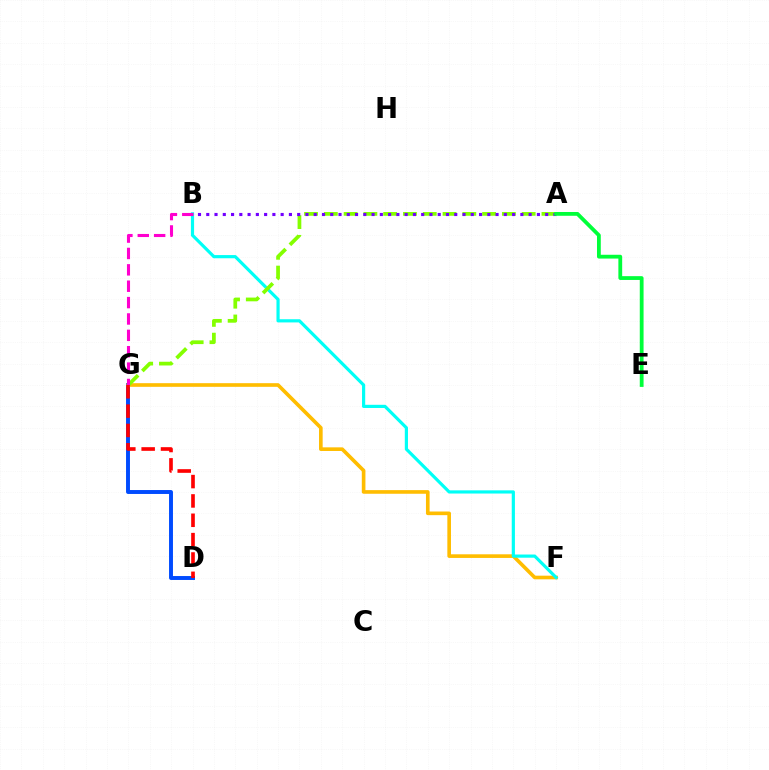{('D', 'G'): [{'color': '#004bff', 'line_style': 'solid', 'thickness': 2.83}, {'color': '#ff0000', 'line_style': 'dashed', 'thickness': 2.63}], ('F', 'G'): [{'color': '#ffbd00', 'line_style': 'solid', 'thickness': 2.62}], ('B', 'F'): [{'color': '#00fff6', 'line_style': 'solid', 'thickness': 2.29}], ('A', 'G'): [{'color': '#84ff00', 'line_style': 'dashed', 'thickness': 2.69}], ('B', 'G'): [{'color': '#ff00cf', 'line_style': 'dashed', 'thickness': 2.22}], ('A', 'B'): [{'color': '#7200ff', 'line_style': 'dotted', 'thickness': 2.25}], ('A', 'E'): [{'color': '#00ff39', 'line_style': 'solid', 'thickness': 2.73}]}